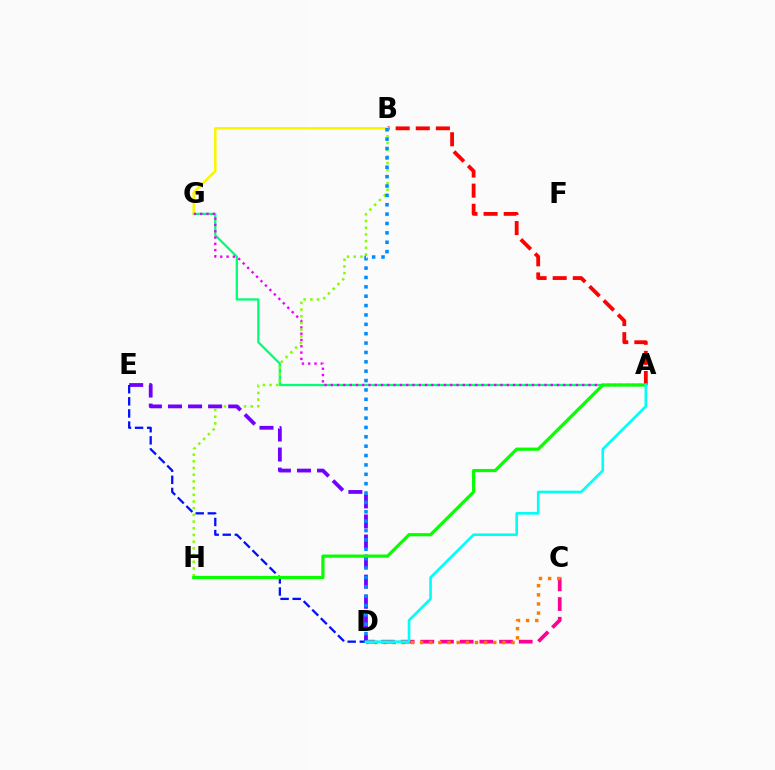{('A', 'B'): [{'color': '#ff0000', 'line_style': 'dashed', 'thickness': 2.73}], ('C', 'D'): [{'color': '#ff0094', 'line_style': 'dashed', 'thickness': 2.67}, {'color': '#ff7c00', 'line_style': 'dotted', 'thickness': 2.48}], ('A', 'G'): [{'color': '#00ff74', 'line_style': 'solid', 'thickness': 1.63}, {'color': '#ee00ff', 'line_style': 'dotted', 'thickness': 1.71}], ('B', 'G'): [{'color': '#fcf500', 'line_style': 'solid', 'thickness': 1.84}], ('B', 'H'): [{'color': '#84ff00', 'line_style': 'dotted', 'thickness': 1.82}], ('D', 'E'): [{'color': '#7200ff', 'line_style': 'dashed', 'thickness': 2.73}, {'color': '#0010ff', 'line_style': 'dashed', 'thickness': 1.64}], ('B', 'D'): [{'color': '#008cff', 'line_style': 'dotted', 'thickness': 2.55}], ('A', 'H'): [{'color': '#08ff00', 'line_style': 'solid', 'thickness': 2.3}], ('A', 'D'): [{'color': '#00fff6', 'line_style': 'solid', 'thickness': 1.89}]}